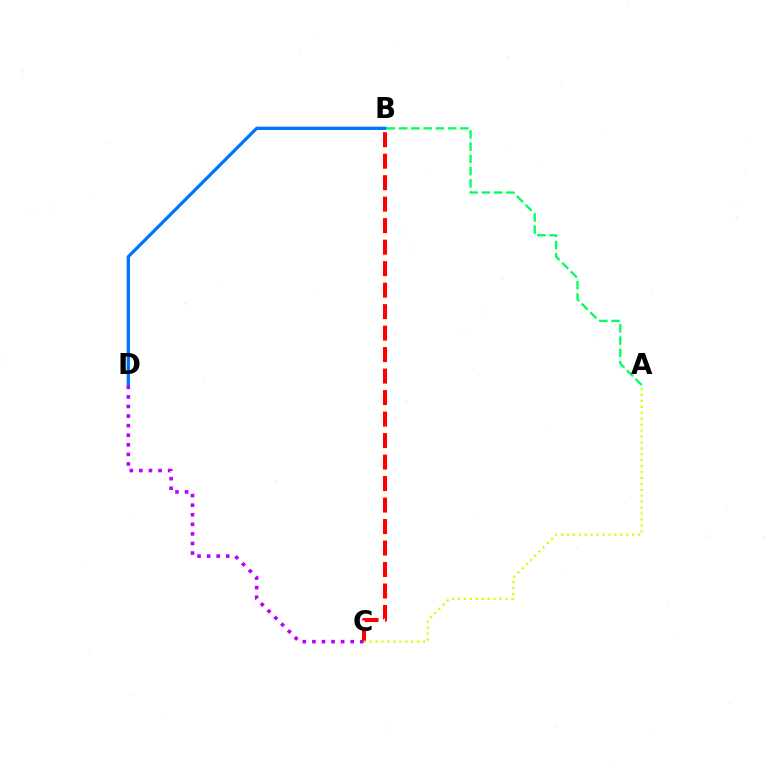{('B', 'D'): [{'color': '#0074ff', 'line_style': 'solid', 'thickness': 2.36}], ('A', 'B'): [{'color': '#00ff5c', 'line_style': 'dashed', 'thickness': 1.66}], ('B', 'C'): [{'color': '#ff0000', 'line_style': 'dashed', 'thickness': 2.92}], ('A', 'C'): [{'color': '#d1ff00', 'line_style': 'dotted', 'thickness': 1.61}], ('C', 'D'): [{'color': '#b900ff', 'line_style': 'dotted', 'thickness': 2.6}]}